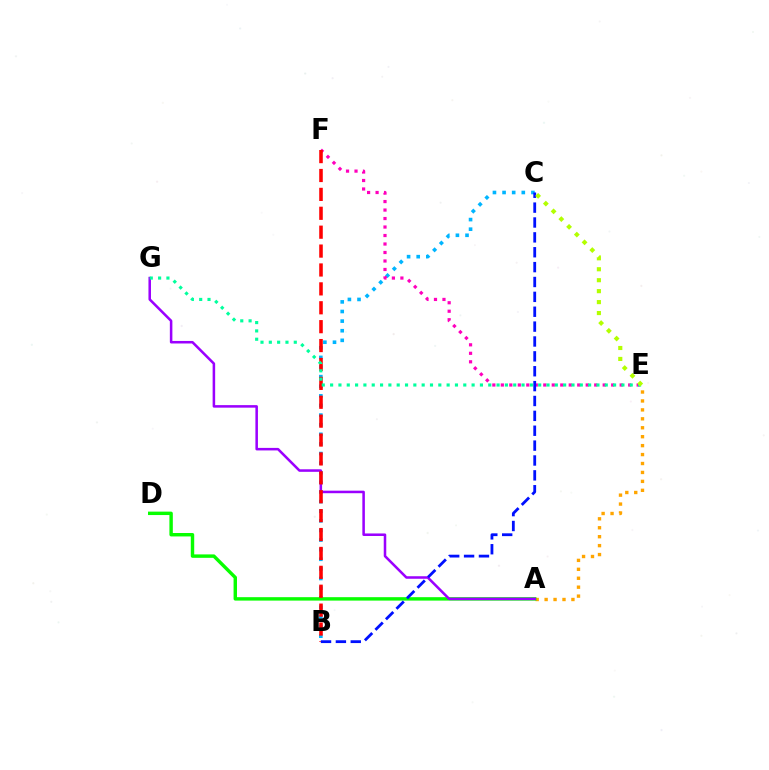{('A', 'E'): [{'color': '#ffa500', 'line_style': 'dotted', 'thickness': 2.43}], ('B', 'C'): [{'color': '#00b5ff', 'line_style': 'dotted', 'thickness': 2.61}, {'color': '#0010ff', 'line_style': 'dashed', 'thickness': 2.02}], ('A', 'D'): [{'color': '#08ff00', 'line_style': 'solid', 'thickness': 2.47}], ('A', 'G'): [{'color': '#9b00ff', 'line_style': 'solid', 'thickness': 1.83}], ('E', 'F'): [{'color': '#ff00bd', 'line_style': 'dotted', 'thickness': 2.31}], ('B', 'F'): [{'color': '#ff0000', 'line_style': 'dashed', 'thickness': 2.57}], ('E', 'G'): [{'color': '#00ff9d', 'line_style': 'dotted', 'thickness': 2.26}], ('C', 'E'): [{'color': '#b3ff00', 'line_style': 'dotted', 'thickness': 2.98}]}